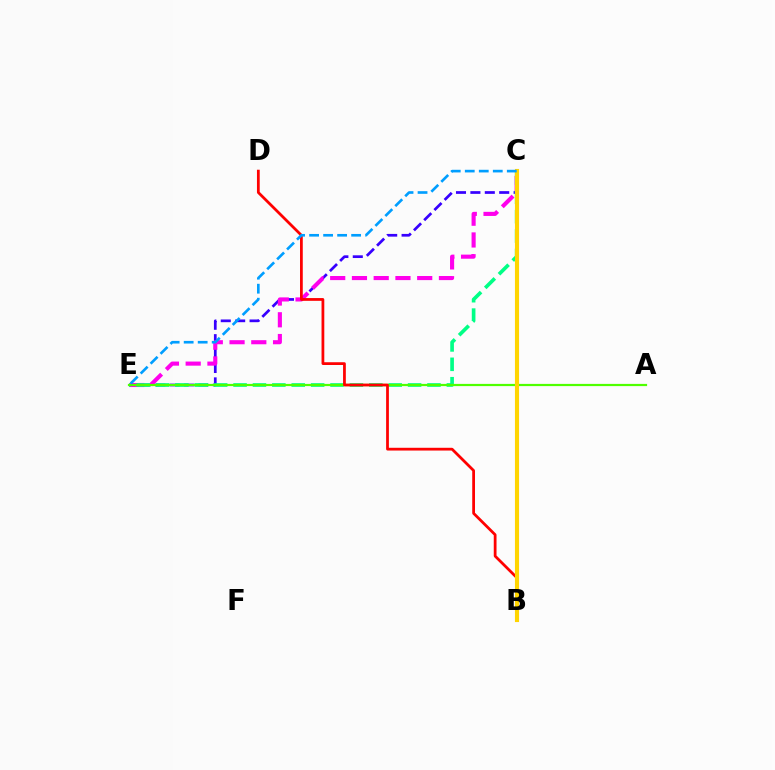{('C', 'E'): [{'color': '#3700ff', 'line_style': 'dashed', 'thickness': 1.96}, {'color': '#ff00ed', 'line_style': 'dashed', 'thickness': 2.95}, {'color': '#00ff86', 'line_style': 'dashed', 'thickness': 2.63}, {'color': '#009eff', 'line_style': 'dashed', 'thickness': 1.9}], ('A', 'E'): [{'color': '#4fff00', 'line_style': 'solid', 'thickness': 1.6}], ('B', 'D'): [{'color': '#ff0000', 'line_style': 'solid', 'thickness': 1.99}], ('B', 'C'): [{'color': '#ffd500', 'line_style': 'solid', 'thickness': 2.97}]}